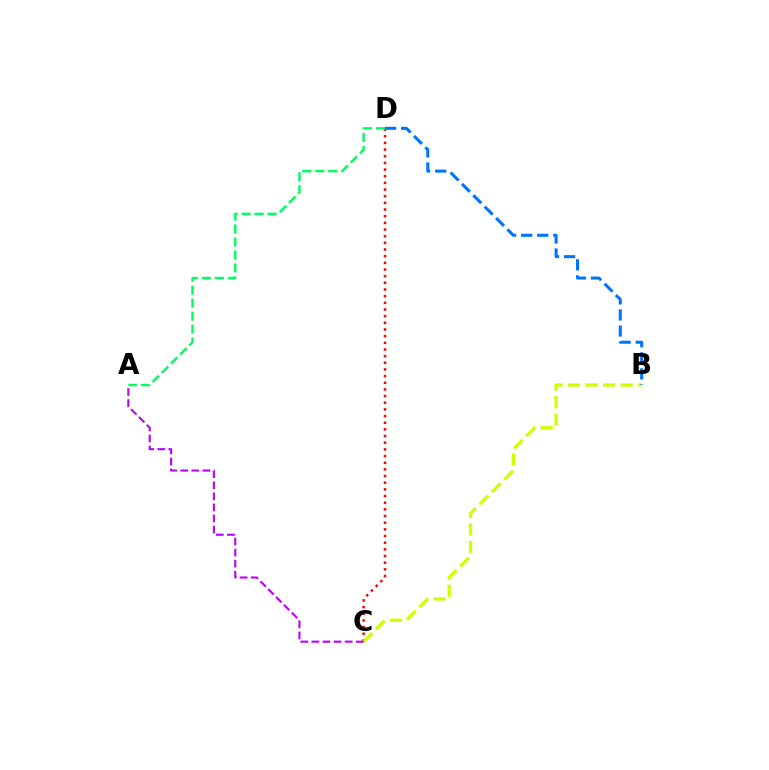{('C', 'D'): [{'color': '#ff0000', 'line_style': 'dotted', 'thickness': 1.81}], ('B', 'C'): [{'color': '#d1ff00', 'line_style': 'dashed', 'thickness': 2.38}], ('B', 'D'): [{'color': '#0074ff', 'line_style': 'dashed', 'thickness': 2.18}], ('A', 'D'): [{'color': '#00ff5c', 'line_style': 'dashed', 'thickness': 1.76}], ('A', 'C'): [{'color': '#b900ff', 'line_style': 'dashed', 'thickness': 1.51}]}